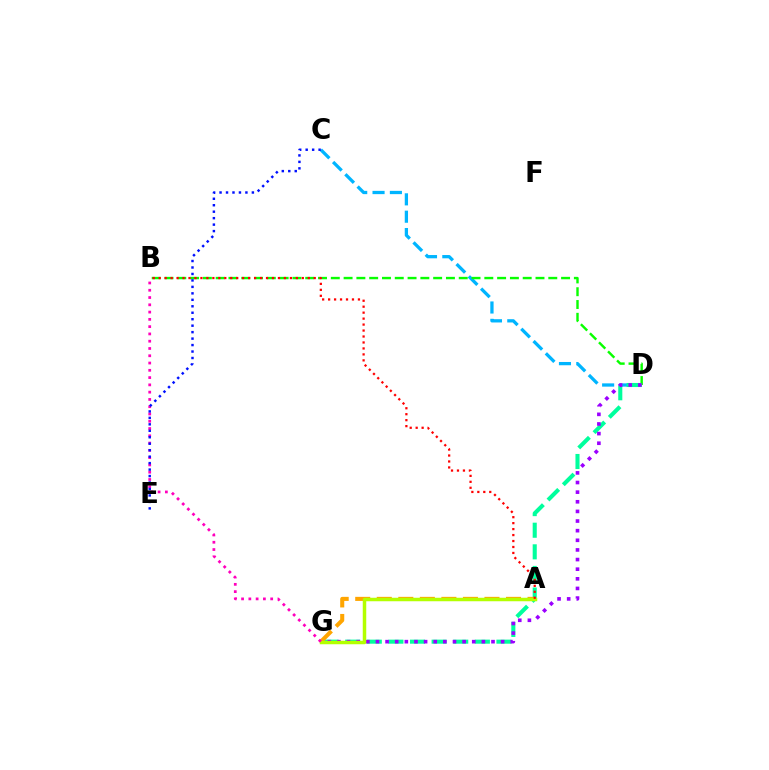{('C', 'D'): [{'color': '#00b5ff', 'line_style': 'dashed', 'thickness': 2.36}], ('B', 'D'): [{'color': '#08ff00', 'line_style': 'dashed', 'thickness': 1.74}], ('D', 'G'): [{'color': '#00ff9d', 'line_style': 'dashed', 'thickness': 2.94}, {'color': '#9b00ff', 'line_style': 'dotted', 'thickness': 2.62}], ('A', 'G'): [{'color': '#ffa500', 'line_style': 'dashed', 'thickness': 2.93}, {'color': '#b3ff00', 'line_style': 'solid', 'thickness': 2.51}], ('B', 'G'): [{'color': '#ff00bd', 'line_style': 'dotted', 'thickness': 1.98}], ('C', 'E'): [{'color': '#0010ff', 'line_style': 'dotted', 'thickness': 1.76}], ('A', 'B'): [{'color': '#ff0000', 'line_style': 'dotted', 'thickness': 1.62}]}